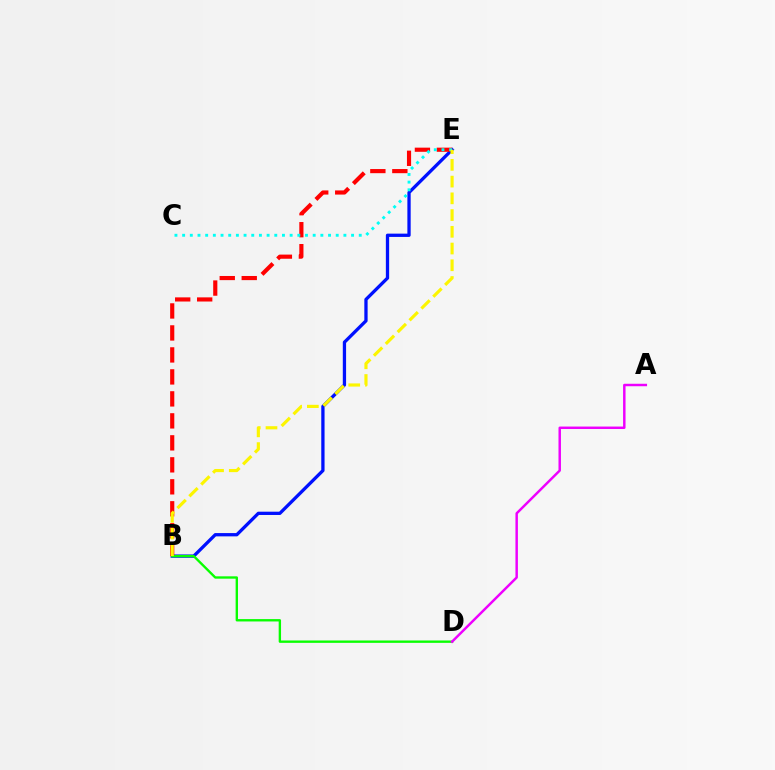{('B', 'E'): [{'color': '#0010ff', 'line_style': 'solid', 'thickness': 2.37}, {'color': '#ff0000', 'line_style': 'dashed', 'thickness': 2.99}, {'color': '#fcf500', 'line_style': 'dashed', 'thickness': 2.27}], ('B', 'D'): [{'color': '#08ff00', 'line_style': 'solid', 'thickness': 1.7}], ('C', 'E'): [{'color': '#00fff6', 'line_style': 'dotted', 'thickness': 2.09}], ('A', 'D'): [{'color': '#ee00ff', 'line_style': 'solid', 'thickness': 1.77}]}